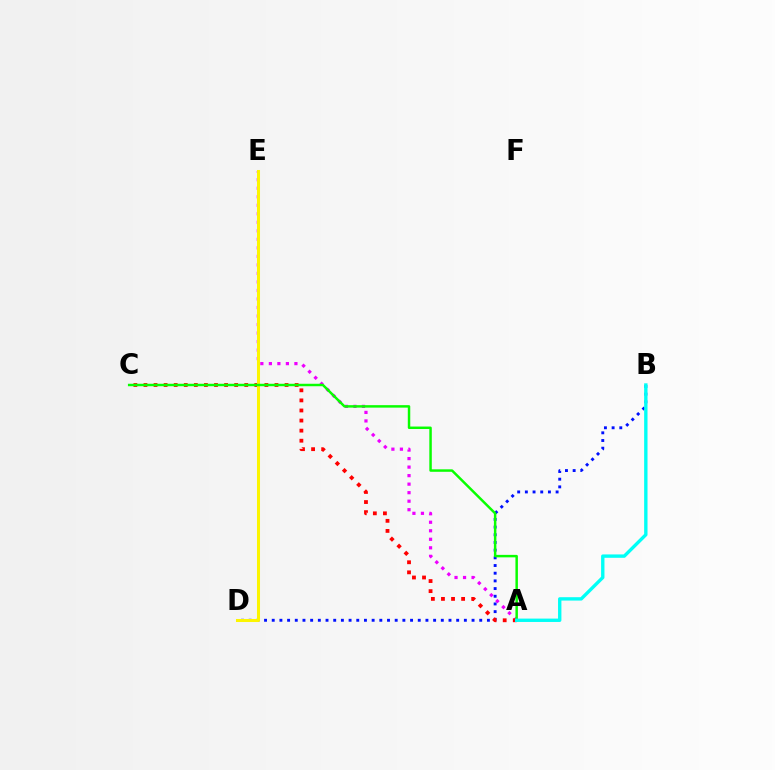{('A', 'E'): [{'color': '#ee00ff', 'line_style': 'dotted', 'thickness': 2.31}], ('B', 'D'): [{'color': '#0010ff', 'line_style': 'dotted', 'thickness': 2.09}], ('A', 'C'): [{'color': '#ff0000', 'line_style': 'dotted', 'thickness': 2.74}, {'color': '#08ff00', 'line_style': 'solid', 'thickness': 1.78}], ('D', 'E'): [{'color': '#fcf500', 'line_style': 'solid', 'thickness': 2.19}], ('A', 'B'): [{'color': '#00fff6', 'line_style': 'solid', 'thickness': 2.43}]}